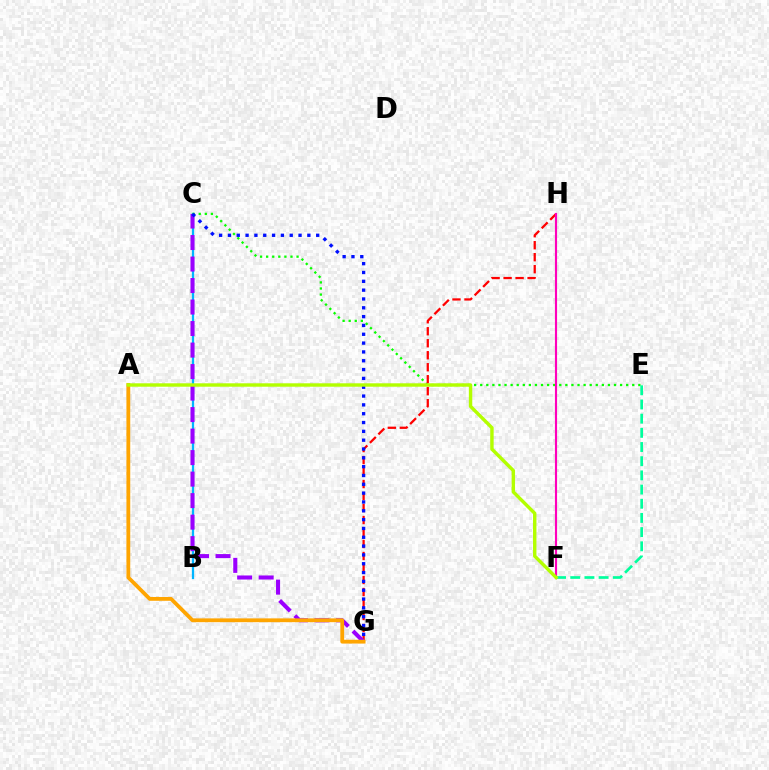{('B', 'C'): [{'color': '#00b5ff', 'line_style': 'solid', 'thickness': 1.62}], ('C', 'E'): [{'color': '#08ff00', 'line_style': 'dotted', 'thickness': 1.65}], ('G', 'H'): [{'color': '#ff0000', 'line_style': 'dashed', 'thickness': 1.63}], ('C', 'G'): [{'color': '#9b00ff', 'line_style': 'dashed', 'thickness': 2.92}, {'color': '#0010ff', 'line_style': 'dotted', 'thickness': 2.4}], ('F', 'H'): [{'color': '#ff00bd', 'line_style': 'solid', 'thickness': 1.55}], ('A', 'G'): [{'color': '#ffa500', 'line_style': 'solid', 'thickness': 2.74}], ('E', 'F'): [{'color': '#00ff9d', 'line_style': 'dashed', 'thickness': 1.93}], ('A', 'F'): [{'color': '#b3ff00', 'line_style': 'solid', 'thickness': 2.46}]}